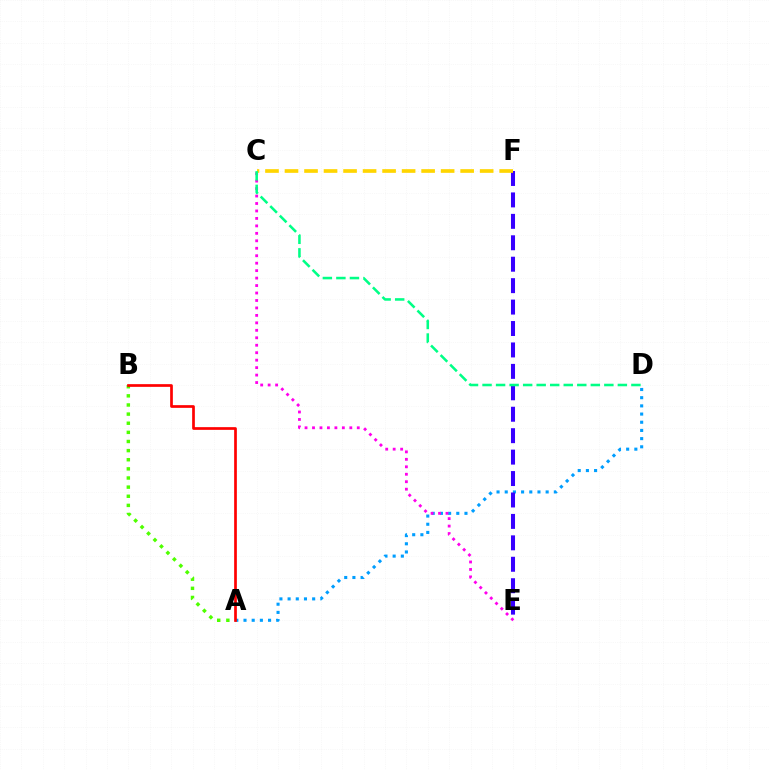{('A', 'D'): [{'color': '#009eff', 'line_style': 'dotted', 'thickness': 2.22}], ('C', 'E'): [{'color': '#ff00ed', 'line_style': 'dotted', 'thickness': 2.03}], ('A', 'B'): [{'color': '#4fff00', 'line_style': 'dotted', 'thickness': 2.48}, {'color': '#ff0000', 'line_style': 'solid', 'thickness': 1.95}], ('E', 'F'): [{'color': '#3700ff', 'line_style': 'dashed', 'thickness': 2.91}], ('C', 'F'): [{'color': '#ffd500', 'line_style': 'dashed', 'thickness': 2.65}], ('C', 'D'): [{'color': '#00ff86', 'line_style': 'dashed', 'thickness': 1.84}]}